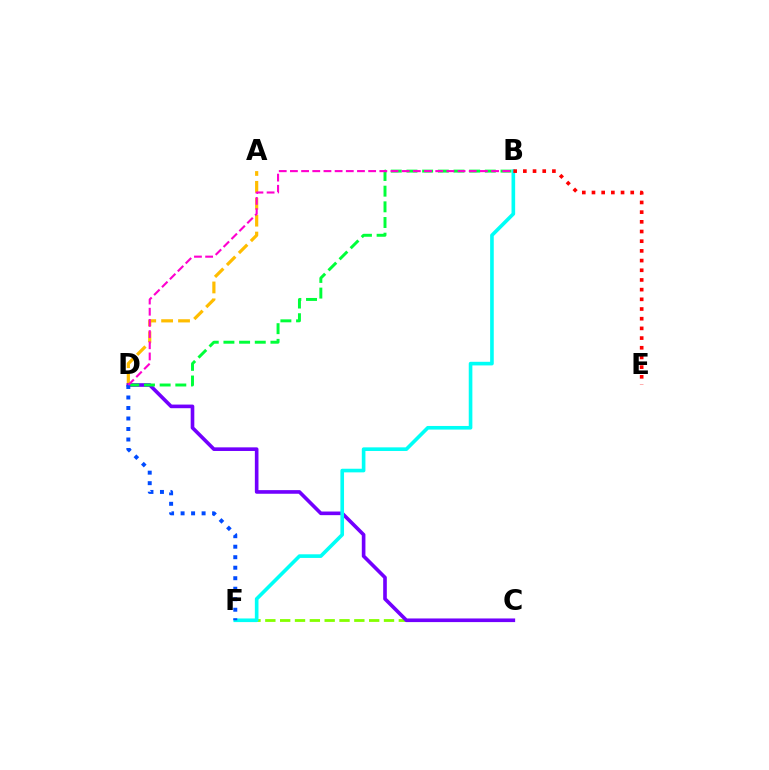{('C', 'F'): [{'color': '#84ff00', 'line_style': 'dashed', 'thickness': 2.02}], ('A', 'D'): [{'color': '#ffbd00', 'line_style': 'dashed', 'thickness': 2.3}], ('C', 'D'): [{'color': '#7200ff', 'line_style': 'solid', 'thickness': 2.61}], ('B', 'D'): [{'color': '#00ff39', 'line_style': 'dashed', 'thickness': 2.13}, {'color': '#ff00cf', 'line_style': 'dashed', 'thickness': 1.52}], ('B', 'F'): [{'color': '#00fff6', 'line_style': 'solid', 'thickness': 2.61}], ('D', 'F'): [{'color': '#004bff', 'line_style': 'dotted', 'thickness': 2.85}], ('B', 'E'): [{'color': '#ff0000', 'line_style': 'dotted', 'thickness': 2.63}]}